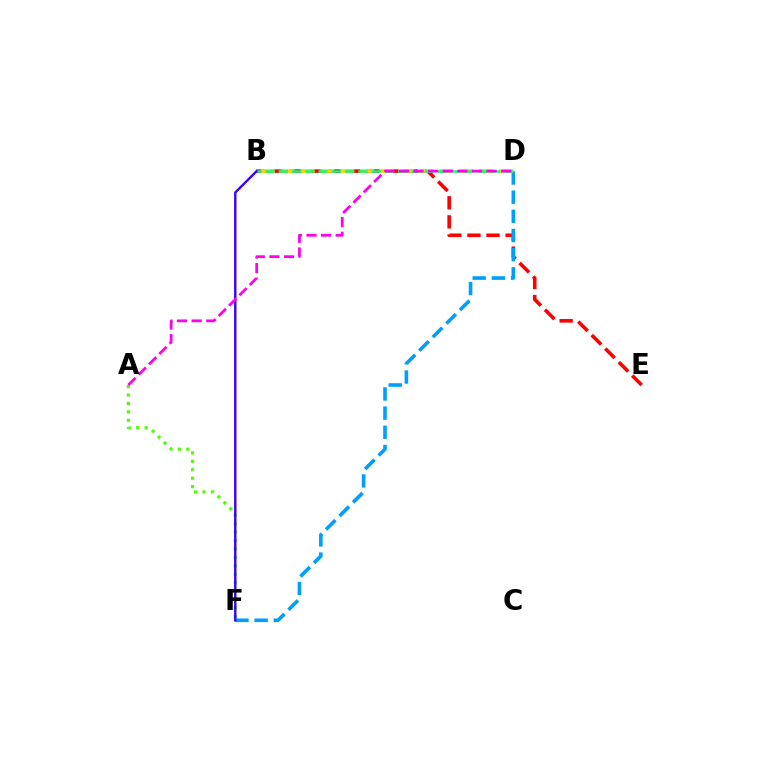{('B', 'E'): [{'color': '#ff0000', 'line_style': 'dashed', 'thickness': 2.59}], ('D', 'F'): [{'color': '#009eff', 'line_style': 'dashed', 'thickness': 2.6}], ('B', 'D'): [{'color': '#ffd500', 'line_style': 'dashed', 'thickness': 2.7}, {'color': '#00ff86', 'line_style': 'dashed', 'thickness': 1.8}], ('A', 'F'): [{'color': '#4fff00', 'line_style': 'dotted', 'thickness': 2.29}], ('B', 'F'): [{'color': '#3700ff', 'line_style': 'solid', 'thickness': 1.73}], ('A', 'D'): [{'color': '#ff00ed', 'line_style': 'dashed', 'thickness': 1.99}]}